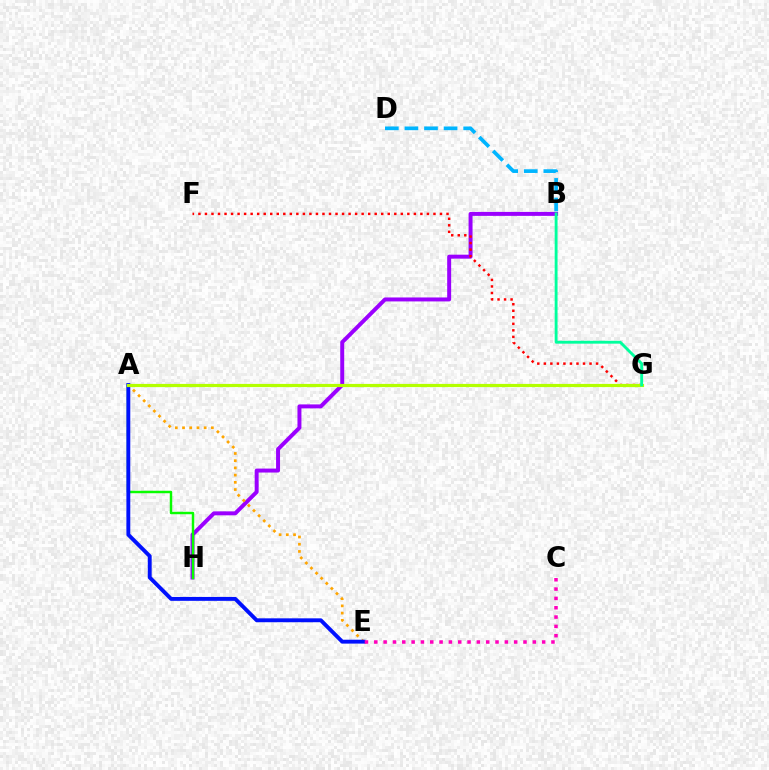{('B', 'H'): [{'color': '#9b00ff', 'line_style': 'solid', 'thickness': 2.85}], ('A', 'E'): [{'color': '#ffa500', 'line_style': 'dotted', 'thickness': 1.96}, {'color': '#0010ff', 'line_style': 'solid', 'thickness': 2.8}], ('F', 'G'): [{'color': '#ff0000', 'line_style': 'dotted', 'thickness': 1.77}], ('A', 'H'): [{'color': '#08ff00', 'line_style': 'solid', 'thickness': 1.77}], ('B', 'D'): [{'color': '#00b5ff', 'line_style': 'dashed', 'thickness': 2.66}], ('C', 'E'): [{'color': '#ff00bd', 'line_style': 'dotted', 'thickness': 2.53}], ('A', 'G'): [{'color': '#b3ff00', 'line_style': 'solid', 'thickness': 2.3}], ('B', 'G'): [{'color': '#00ff9d', 'line_style': 'solid', 'thickness': 2.06}]}